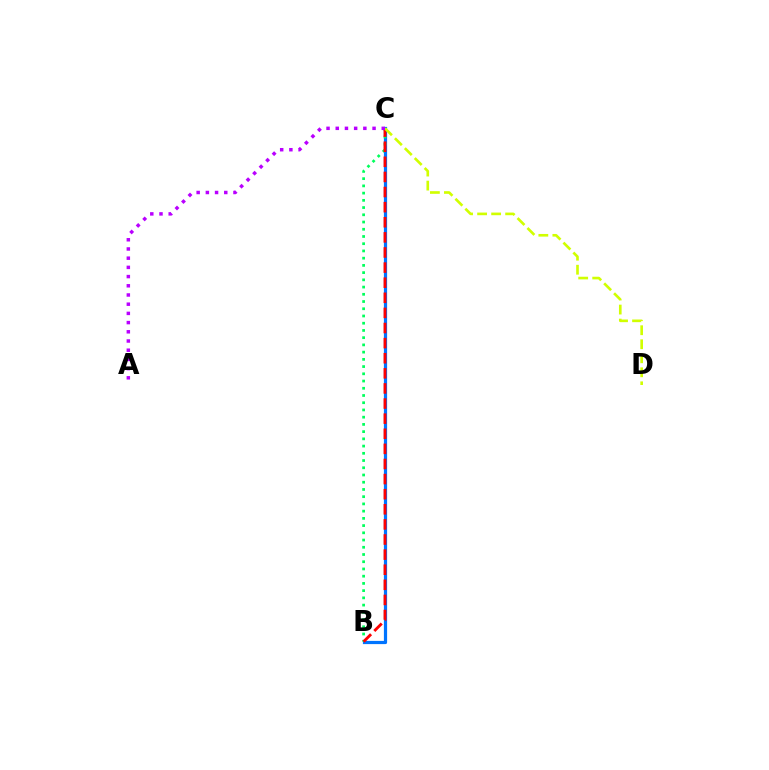{('B', 'C'): [{'color': '#0074ff', 'line_style': 'solid', 'thickness': 2.31}, {'color': '#00ff5c', 'line_style': 'dotted', 'thickness': 1.96}, {'color': '#ff0000', 'line_style': 'dashed', 'thickness': 2.05}], ('C', 'D'): [{'color': '#d1ff00', 'line_style': 'dashed', 'thickness': 1.9}], ('A', 'C'): [{'color': '#b900ff', 'line_style': 'dotted', 'thickness': 2.5}]}